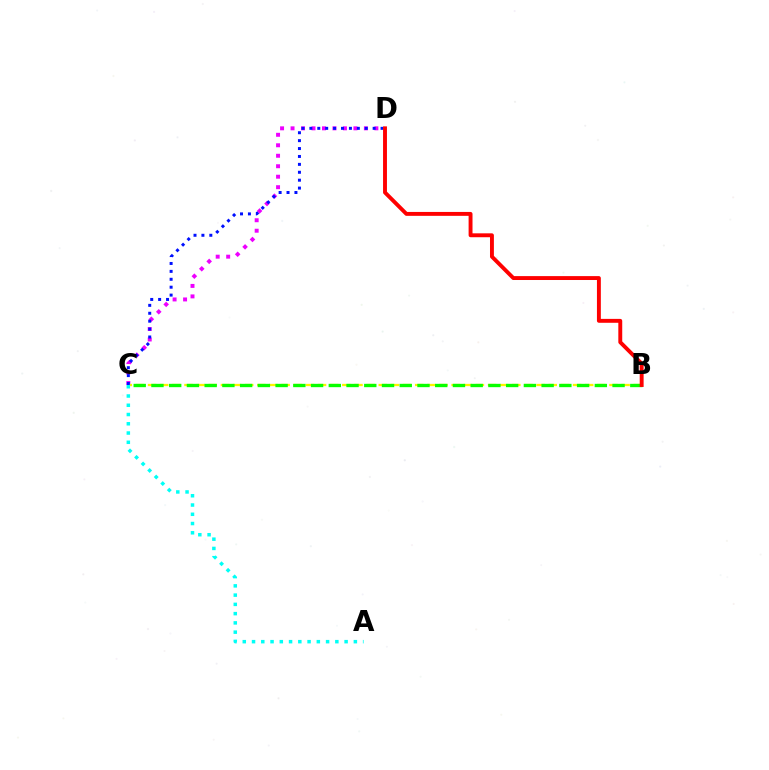{('C', 'D'): [{'color': '#ee00ff', 'line_style': 'dotted', 'thickness': 2.85}, {'color': '#0010ff', 'line_style': 'dotted', 'thickness': 2.15}], ('B', 'C'): [{'color': '#fcf500', 'line_style': 'dashed', 'thickness': 1.65}, {'color': '#08ff00', 'line_style': 'dashed', 'thickness': 2.41}], ('A', 'C'): [{'color': '#00fff6', 'line_style': 'dotted', 'thickness': 2.52}], ('B', 'D'): [{'color': '#ff0000', 'line_style': 'solid', 'thickness': 2.81}]}